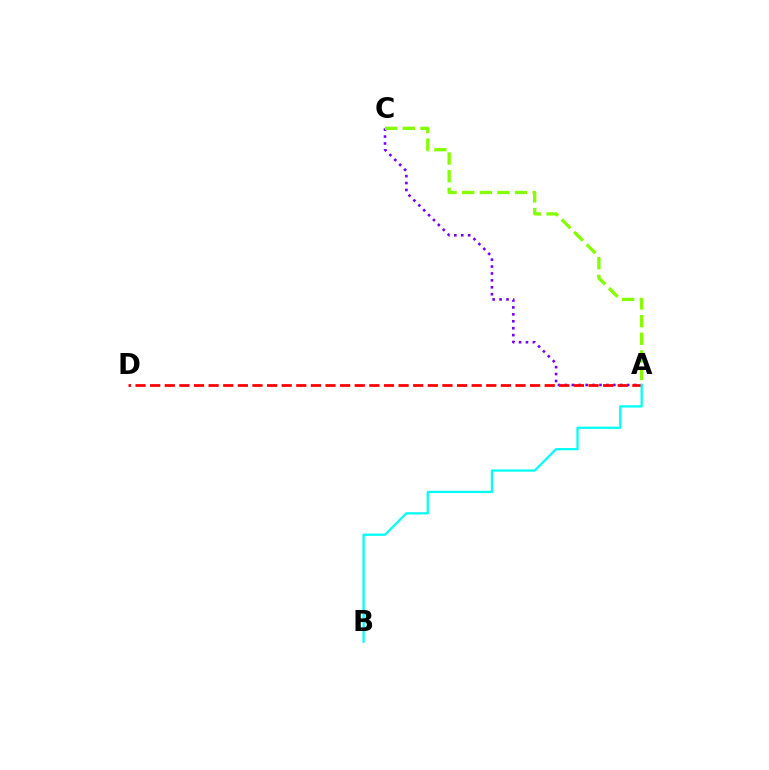{('A', 'C'): [{'color': '#7200ff', 'line_style': 'dotted', 'thickness': 1.88}, {'color': '#84ff00', 'line_style': 'dashed', 'thickness': 2.4}], ('A', 'D'): [{'color': '#ff0000', 'line_style': 'dashed', 'thickness': 1.99}], ('A', 'B'): [{'color': '#00fff6', 'line_style': 'solid', 'thickness': 1.63}]}